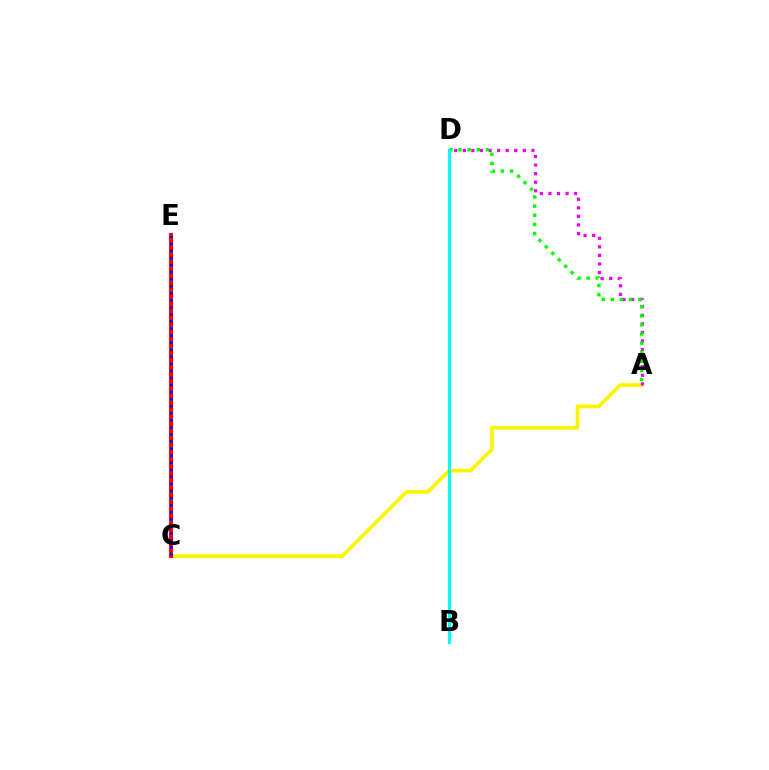{('A', 'C'): [{'color': '#fcf500', 'line_style': 'solid', 'thickness': 2.7}], ('C', 'E'): [{'color': '#ff0000', 'line_style': 'solid', 'thickness': 2.92}, {'color': '#0010ff', 'line_style': 'dotted', 'thickness': 1.92}], ('A', 'D'): [{'color': '#ee00ff', 'line_style': 'dotted', 'thickness': 2.33}, {'color': '#08ff00', 'line_style': 'dotted', 'thickness': 2.48}], ('B', 'D'): [{'color': '#00fff6', 'line_style': 'solid', 'thickness': 2.25}]}